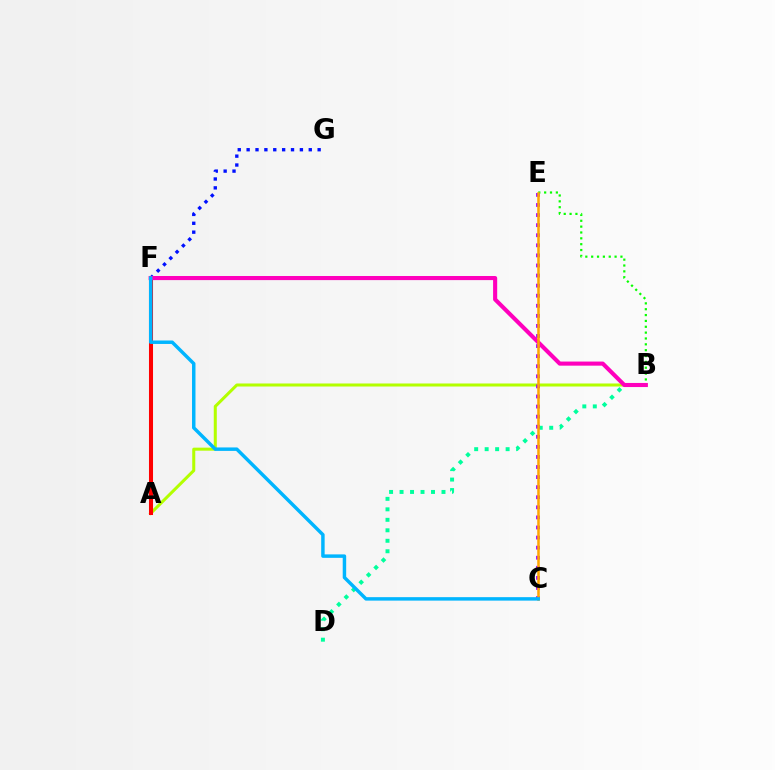{('B', 'D'): [{'color': '#00ff9d', 'line_style': 'dotted', 'thickness': 2.85}], ('A', 'B'): [{'color': '#b3ff00', 'line_style': 'solid', 'thickness': 2.18}], ('A', 'F'): [{'color': '#ff0000', 'line_style': 'solid', 'thickness': 2.91}], ('C', 'E'): [{'color': '#9b00ff', 'line_style': 'dotted', 'thickness': 2.74}, {'color': '#ffa500', 'line_style': 'solid', 'thickness': 1.82}], ('F', 'G'): [{'color': '#0010ff', 'line_style': 'dotted', 'thickness': 2.41}], ('B', 'E'): [{'color': '#08ff00', 'line_style': 'dotted', 'thickness': 1.59}], ('B', 'F'): [{'color': '#ff00bd', 'line_style': 'solid', 'thickness': 2.95}], ('C', 'F'): [{'color': '#00b5ff', 'line_style': 'solid', 'thickness': 2.49}]}